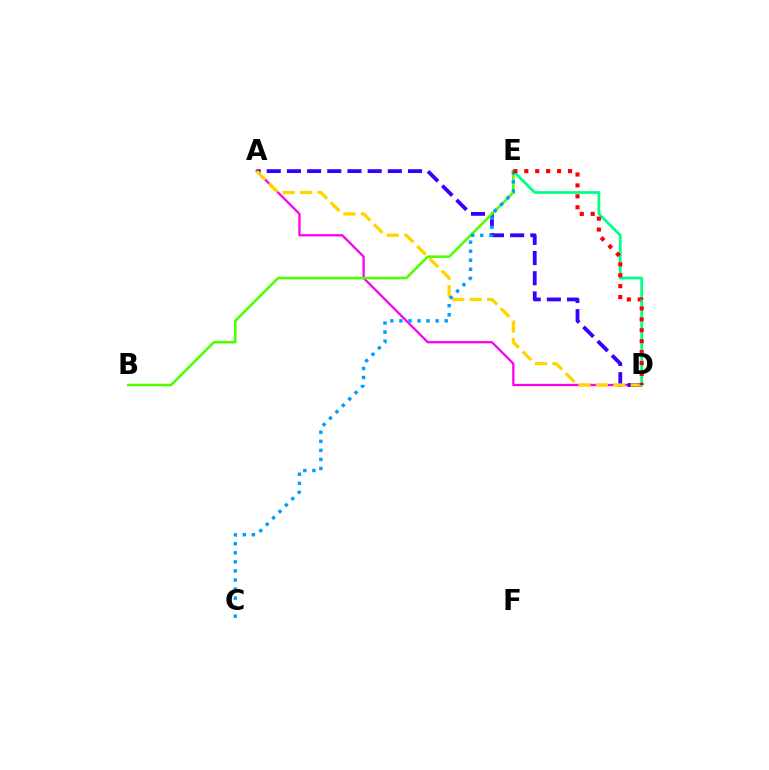{('A', 'D'): [{'color': '#ff00ed', 'line_style': 'solid', 'thickness': 1.64}, {'color': '#3700ff', 'line_style': 'dashed', 'thickness': 2.74}, {'color': '#ffd500', 'line_style': 'dashed', 'thickness': 2.37}], ('D', 'E'): [{'color': '#00ff86', 'line_style': 'solid', 'thickness': 1.98}, {'color': '#ff0000', 'line_style': 'dotted', 'thickness': 2.97}], ('B', 'E'): [{'color': '#4fff00', 'line_style': 'solid', 'thickness': 1.86}], ('C', 'E'): [{'color': '#009eff', 'line_style': 'dotted', 'thickness': 2.46}]}